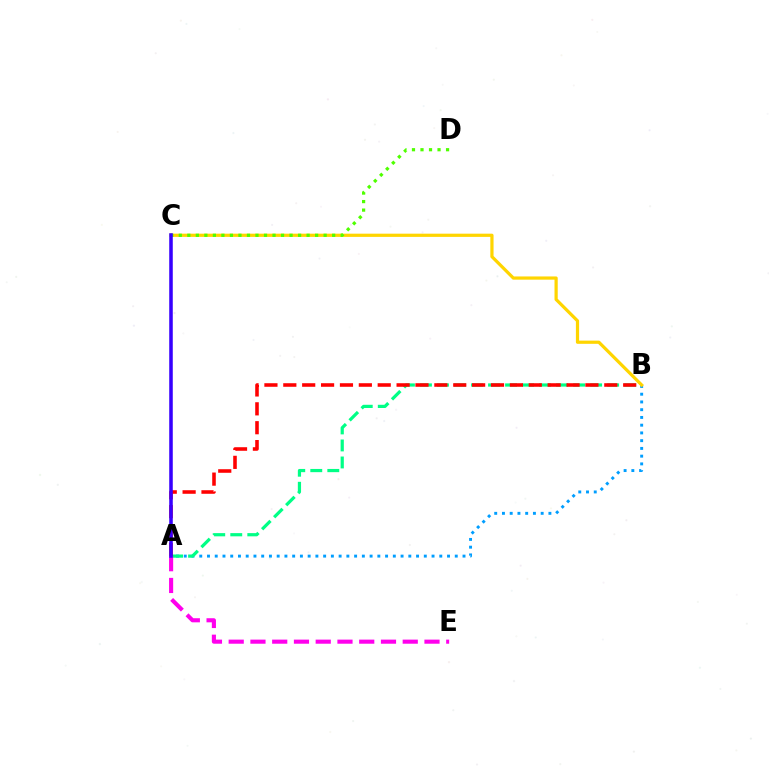{('A', 'B'): [{'color': '#009eff', 'line_style': 'dotted', 'thickness': 2.1}, {'color': '#00ff86', 'line_style': 'dashed', 'thickness': 2.31}, {'color': '#ff0000', 'line_style': 'dashed', 'thickness': 2.57}], ('B', 'C'): [{'color': '#ffd500', 'line_style': 'solid', 'thickness': 2.31}], ('A', 'E'): [{'color': '#ff00ed', 'line_style': 'dashed', 'thickness': 2.96}], ('C', 'D'): [{'color': '#4fff00', 'line_style': 'dotted', 'thickness': 2.31}], ('A', 'C'): [{'color': '#3700ff', 'line_style': 'solid', 'thickness': 2.56}]}